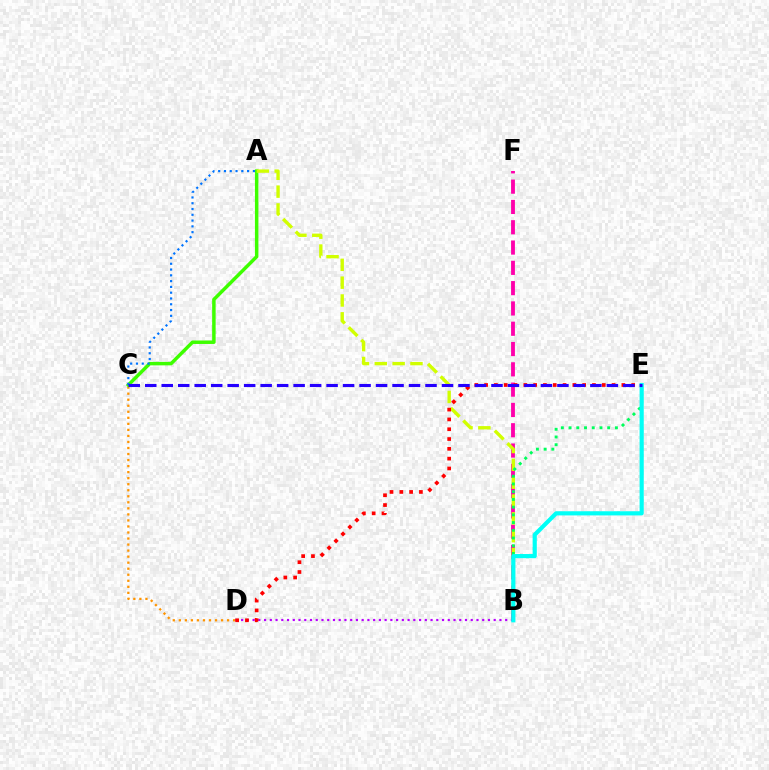{('B', 'F'): [{'color': '#ff00ac', 'line_style': 'dashed', 'thickness': 2.76}], ('C', 'D'): [{'color': '#ff9400', 'line_style': 'dotted', 'thickness': 1.64}], ('A', 'C'): [{'color': '#3dff00', 'line_style': 'solid', 'thickness': 2.5}, {'color': '#0074ff', 'line_style': 'dotted', 'thickness': 1.57}], ('B', 'D'): [{'color': '#b900ff', 'line_style': 'dotted', 'thickness': 1.56}], ('A', 'B'): [{'color': '#d1ff00', 'line_style': 'dashed', 'thickness': 2.42}], ('B', 'E'): [{'color': '#00ff5c', 'line_style': 'dotted', 'thickness': 2.1}, {'color': '#00fff6', 'line_style': 'solid', 'thickness': 3.0}], ('D', 'E'): [{'color': '#ff0000', 'line_style': 'dotted', 'thickness': 2.66}], ('C', 'E'): [{'color': '#2500ff', 'line_style': 'dashed', 'thickness': 2.24}]}